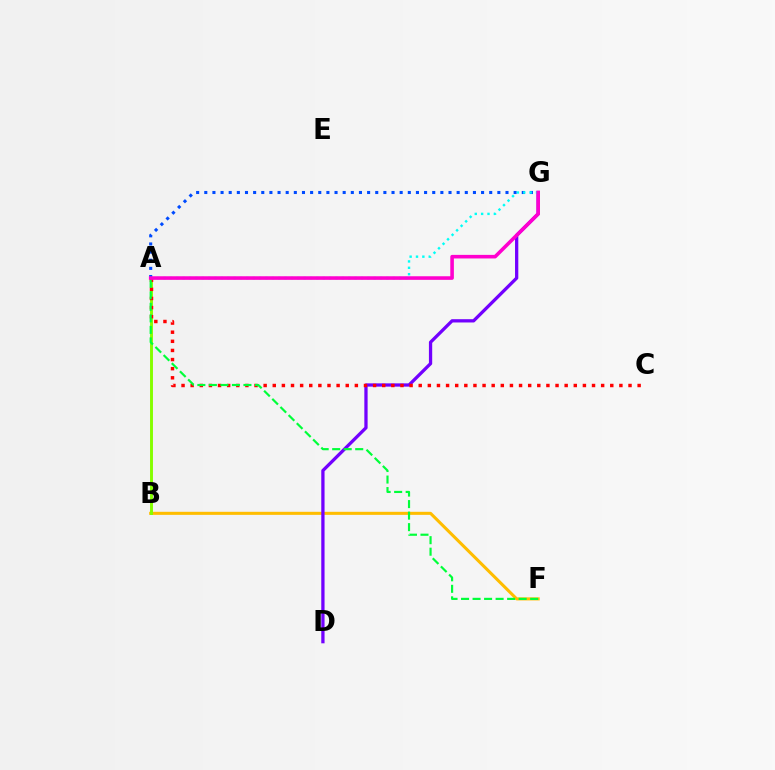{('B', 'F'): [{'color': '#ffbd00', 'line_style': 'solid', 'thickness': 2.2}], ('A', 'G'): [{'color': '#004bff', 'line_style': 'dotted', 'thickness': 2.21}, {'color': '#00fff6', 'line_style': 'dotted', 'thickness': 1.73}, {'color': '#ff00cf', 'line_style': 'solid', 'thickness': 2.58}], ('A', 'B'): [{'color': '#84ff00', 'line_style': 'solid', 'thickness': 2.11}], ('D', 'G'): [{'color': '#7200ff', 'line_style': 'solid', 'thickness': 2.36}], ('A', 'C'): [{'color': '#ff0000', 'line_style': 'dotted', 'thickness': 2.48}], ('A', 'F'): [{'color': '#00ff39', 'line_style': 'dashed', 'thickness': 1.57}]}